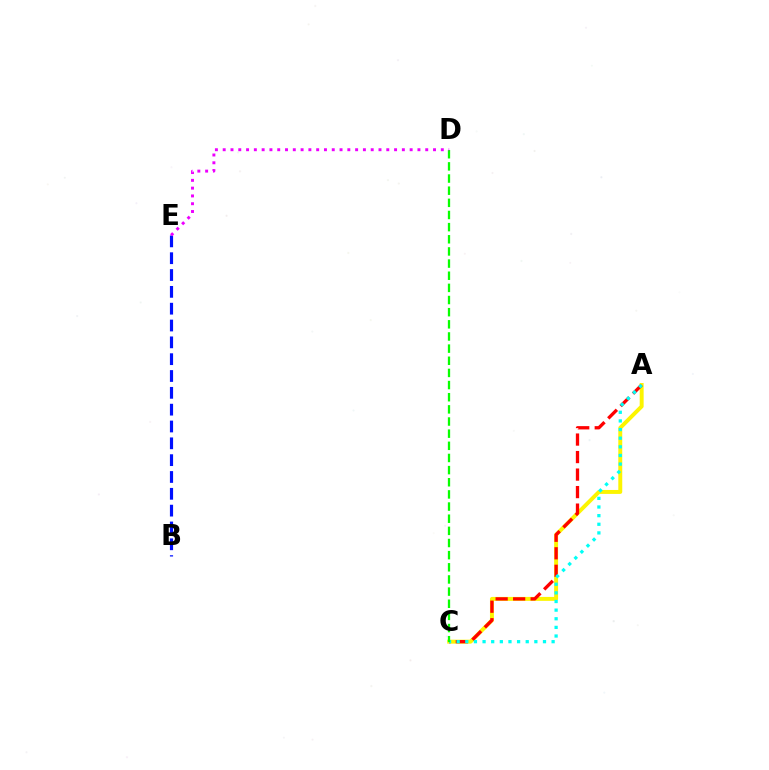{('A', 'C'): [{'color': '#fcf500', 'line_style': 'solid', 'thickness': 2.84}, {'color': '#ff0000', 'line_style': 'dashed', 'thickness': 2.38}, {'color': '#00fff6', 'line_style': 'dotted', 'thickness': 2.35}], ('B', 'E'): [{'color': '#0010ff', 'line_style': 'dashed', 'thickness': 2.29}], ('C', 'D'): [{'color': '#08ff00', 'line_style': 'dashed', 'thickness': 1.65}], ('D', 'E'): [{'color': '#ee00ff', 'line_style': 'dotted', 'thickness': 2.12}]}